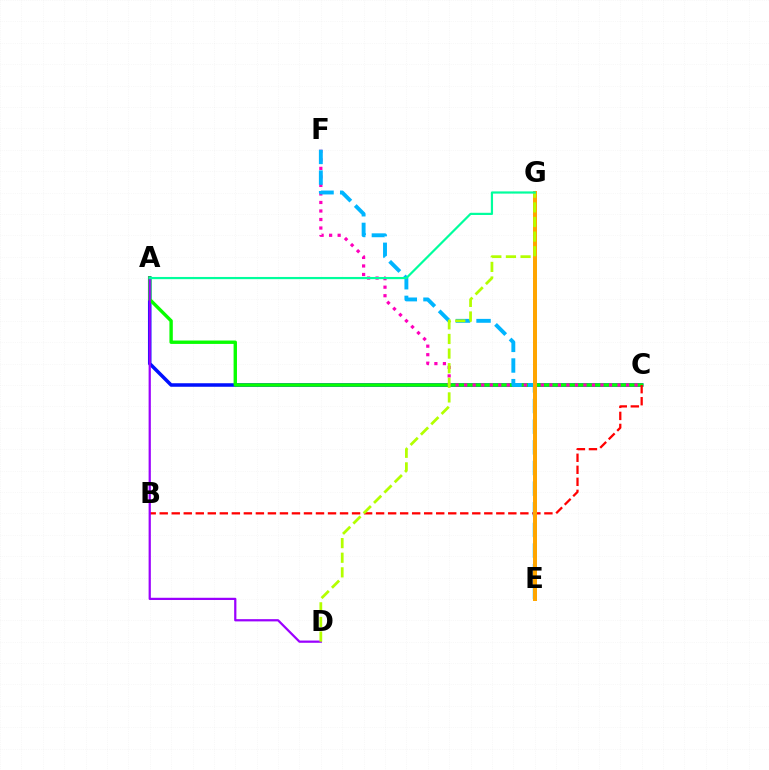{('A', 'C'): [{'color': '#0010ff', 'line_style': 'solid', 'thickness': 2.54}, {'color': '#08ff00', 'line_style': 'solid', 'thickness': 2.44}], ('B', 'C'): [{'color': '#ff0000', 'line_style': 'dashed', 'thickness': 1.63}], ('C', 'F'): [{'color': '#ff00bd', 'line_style': 'dotted', 'thickness': 2.32}], ('E', 'F'): [{'color': '#00b5ff', 'line_style': 'dashed', 'thickness': 2.8}], ('A', 'D'): [{'color': '#9b00ff', 'line_style': 'solid', 'thickness': 1.61}], ('E', 'G'): [{'color': '#ffa500', 'line_style': 'solid', 'thickness': 2.87}], ('D', 'G'): [{'color': '#b3ff00', 'line_style': 'dashed', 'thickness': 1.99}], ('A', 'G'): [{'color': '#00ff9d', 'line_style': 'solid', 'thickness': 1.58}]}